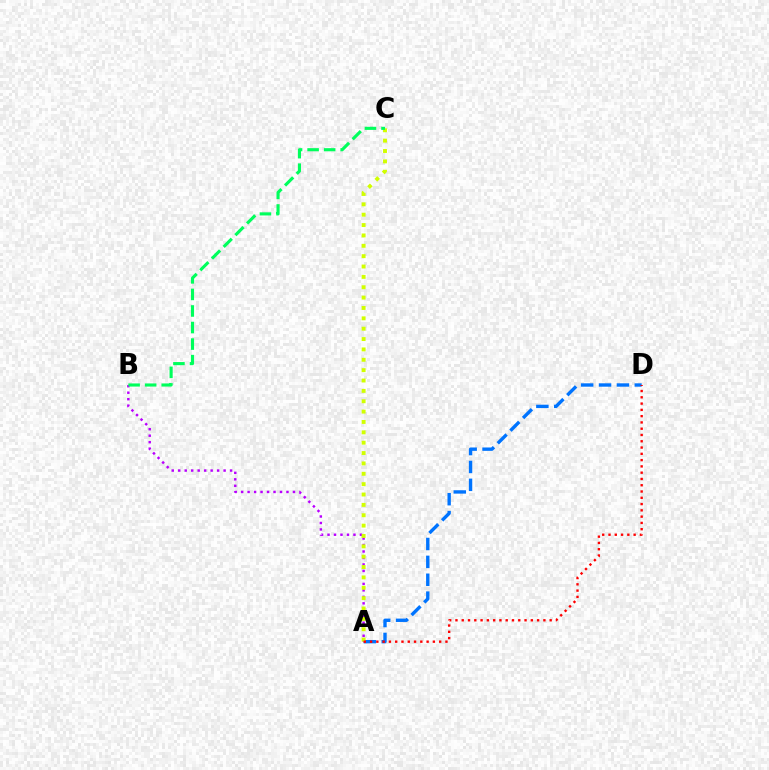{('A', 'D'): [{'color': '#0074ff', 'line_style': 'dashed', 'thickness': 2.43}, {'color': '#ff0000', 'line_style': 'dotted', 'thickness': 1.71}], ('A', 'B'): [{'color': '#b900ff', 'line_style': 'dotted', 'thickness': 1.76}], ('A', 'C'): [{'color': '#d1ff00', 'line_style': 'dotted', 'thickness': 2.82}], ('B', 'C'): [{'color': '#00ff5c', 'line_style': 'dashed', 'thickness': 2.25}]}